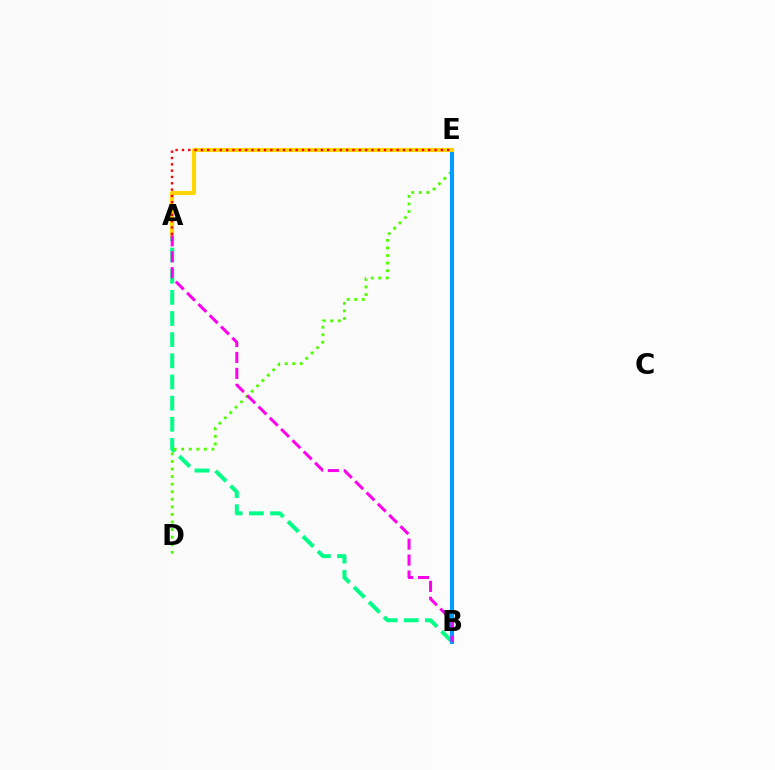{('B', 'E'): [{'color': '#3700ff', 'line_style': 'solid', 'thickness': 2.87}, {'color': '#009eff', 'line_style': 'solid', 'thickness': 2.93}], ('A', 'B'): [{'color': '#00ff86', 'line_style': 'dashed', 'thickness': 2.87}, {'color': '#ff00ed', 'line_style': 'dashed', 'thickness': 2.17}], ('D', 'E'): [{'color': '#4fff00', 'line_style': 'dotted', 'thickness': 2.06}], ('A', 'E'): [{'color': '#ffd500', 'line_style': 'solid', 'thickness': 2.96}, {'color': '#ff0000', 'line_style': 'dotted', 'thickness': 1.72}]}